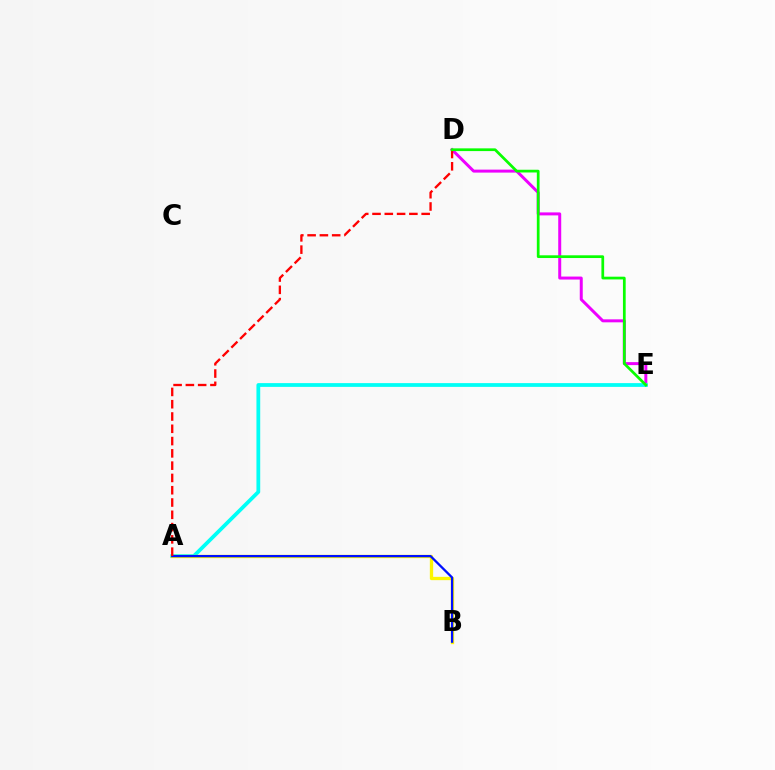{('D', 'E'): [{'color': '#ee00ff', 'line_style': 'solid', 'thickness': 2.15}, {'color': '#08ff00', 'line_style': 'solid', 'thickness': 1.97}], ('A', 'E'): [{'color': '#00fff6', 'line_style': 'solid', 'thickness': 2.71}], ('A', 'B'): [{'color': '#fcf500', 'line_style': 'solid', 'thickness': 2.38}, {'color': '#0010ff', 'line_style': 'solid', 'thickness': 1.65}], ('A', 'D'): [{'color': '#ff0000', 'line_style': 'dashed', 'thickness': 1.67}]}